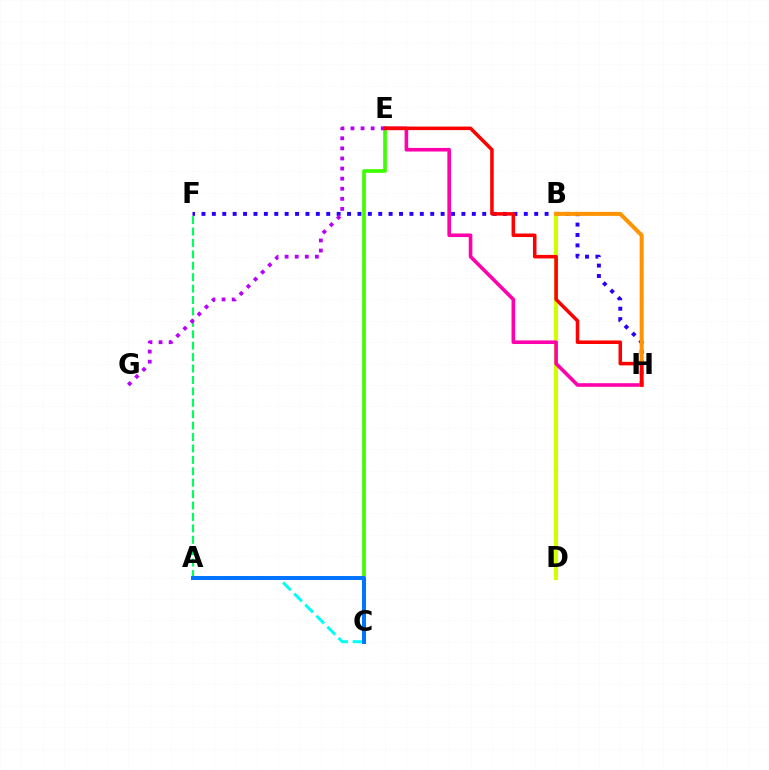{('A', 'F'): [{'color': '#00ff5c', 'line_style': 'dashed', 'thickness': 1.55}], ('F', 'H'): [{'color': '#2500ff', 'line_style': 'dotted', 'thickness': 2.83}], ('E', 'G'): [{'color': '#b900ff', 'line_style': 'dotted', 'thickness': 2.74}], ('C', 'E'): [{'color': '#3dff00', 'line_style': 'solid', 'thickness': 2.64}], ('B', 'D'): [{'color': '#d1ff00', 'line_style': 'solid', 'thickness': 2.97}], ('E', 'H'): [{'color': '#ff00ac', 'line_style': 'solid', 'thickness': 2.59}, {'color': '#ff0000', 'line_style': 'solid', 'thickness': 2.54}], ('B', 'H'): [{'color': '#ff9400', 'line_style': 'solid', 'thickness': 2.89}], ('A', 'C'): [{'color': '#00fff6', 'line_style': 'dashed', 'thickness': 2.13}, {'color': '#0074ff', 'line_style': 'solid', 'thickness': 2.85}]}